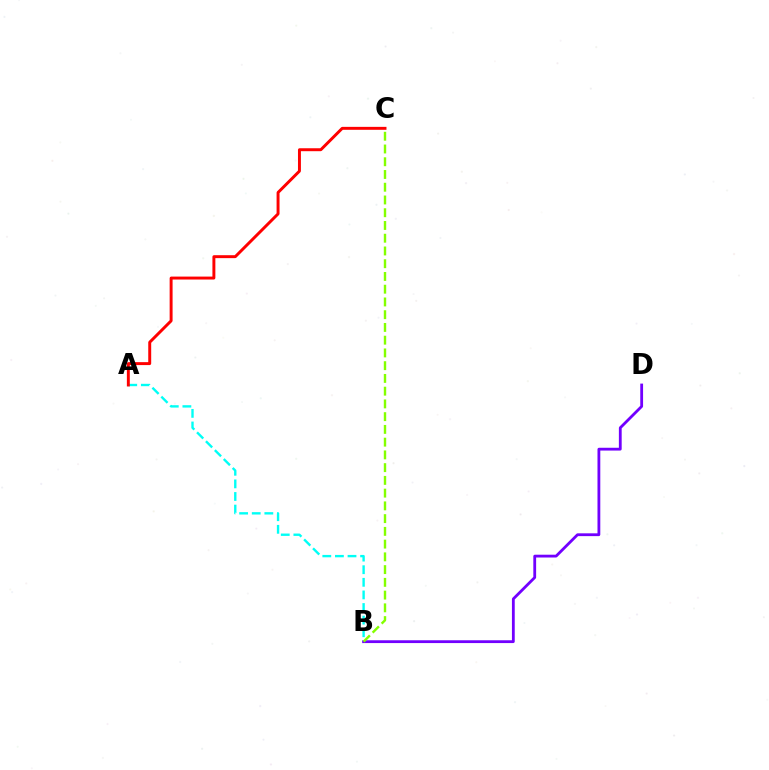{('A', 'B'): [{'color': '#00fff6', 'line_style': 'dashed', 'thickness': 1.71}], ('B', 'D'): [{'color': '#7200ff', 'line_style': 'solid', 'thickness': 2.02}], ('A', 'C'): [{'color': '#ff0000', 'line_style': 'solid', 'thickness': 2.12}], ('B', 'C'): [{'color': '#84ff00', 'line_style': 'dashed', 'thickness': 1.73}]}